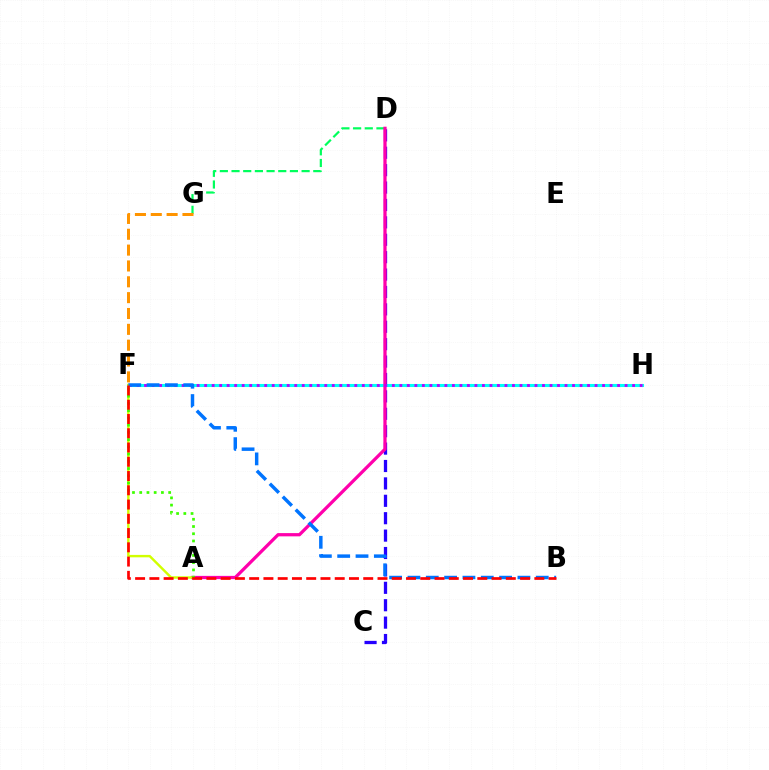{('C', 'D'): [{'color': '#2500ff', 'line_style': 'dashed', 'thickness': 2.36}], ('D', 'G'): [{'color': '#00ff5c', 'line_style': 'dashed', 'thickness': 1.59}], ('F', 'H'): [{'color': '#00fff6', 'line_style': 'solid', 'thickness': 2.21}, {'color': '#b900ff', 'line_style': 'dotted', 'thickness': 2.04}], ('A', 'D'): [{'color': '#ff00ac', 'line_style': 'solid', 'thickness': 2.34}], ('A', 'F'): [{'color': '#d1ff00', 'line_style': 'solid', 'thickness': 1.75}, {'color': '#3dff00', 'line_style': 'dotted', 'thickness': 1.97}], ('F', 'G'): [{'color': '#ff9400', 'line_style': 'dashed', 'thickness': 2.15}], ('B', 'F'): [{'color': '#0074ff', 'line_style': 'dashed', 'thickness': 2.49}, {'color': '#ff0000', 'line_style': 'dashed', 'thickness': 1.94}]}